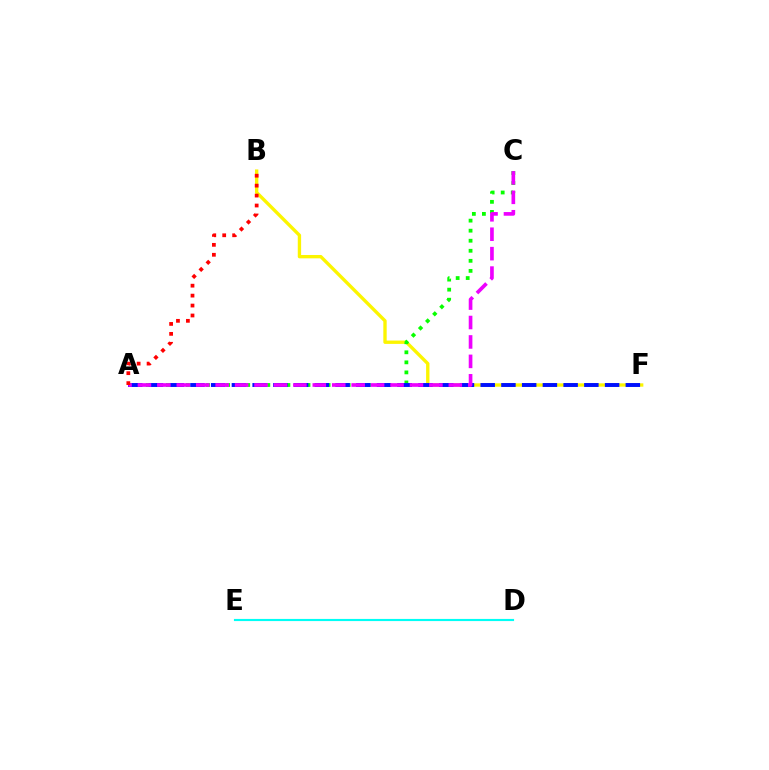{('B', 'F'): [{'color': '#fcf500', 'line_style': 'solid', 'thickness': 2.41}], ('A', 'C'): [{'color': '#08ff00', 'line_style': 'dotted', 'thickness': 2.73}, {'color': '#ee00ff', 'line_style': 'dashed', 'thickness': 2.64}], ('A', 'F'): [{'color': '#0010ff', 'line_style': 'dashed', 'thickness': 2.82}], ('A', 'B'): [{'color': '#ff0000', 'line_style': 'dotted', 'thickness': 2.7}], ('D', 'E'): [{'color': '#00fff6', 'line_style': 'solid', 'thickness': 1.55}]}